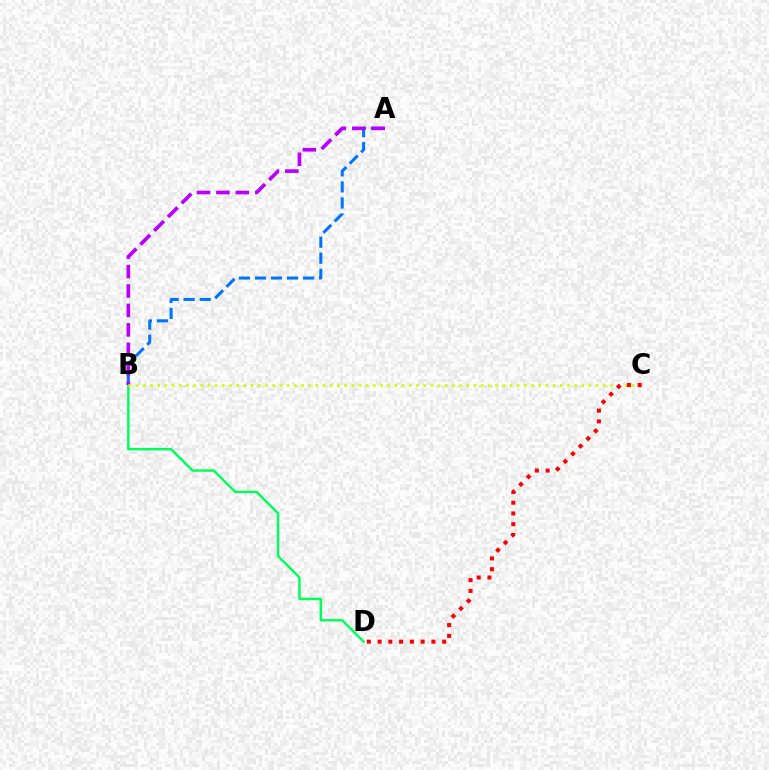{('A', 'B'): [{'color': '#0074ff', 'line_style': 'dashed', 'thickness': 2.18}, {'color': '#b900ff', 'line_style': 'dashed', 'thickness': 2.64}], ('B', 'D'): [{'color': '#00ff5c', 'line_style': 'solid', 'thickness': 1.75}], ('B', 'C'): [{'color': '#d1ff00', 'line_style': 'dotted', 'thickness': 1.95}], ('C', 'D'): [{'color': '#ff0000', 'line_style': 'dotted', 'thickness': 2.93}]}